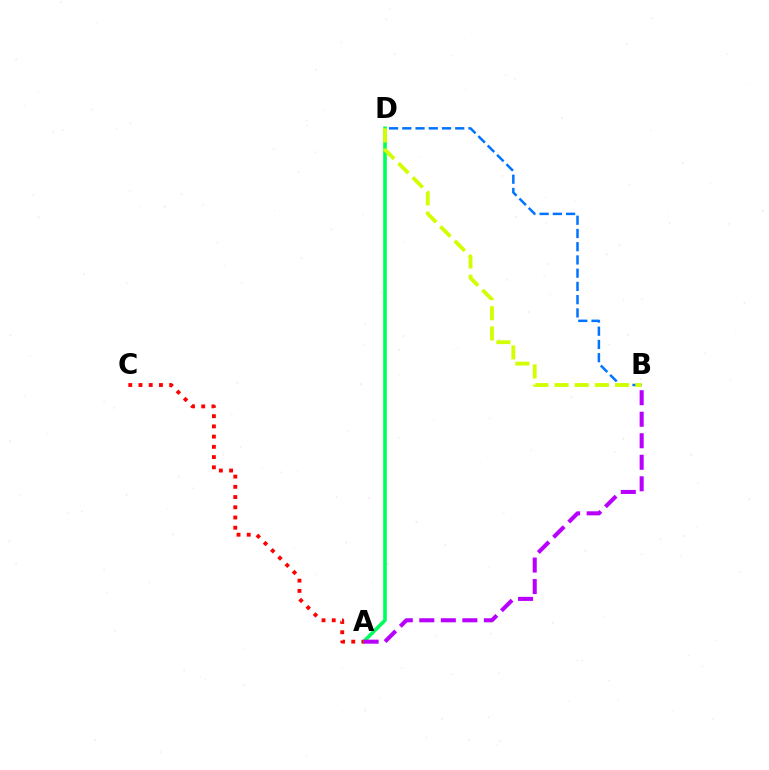{('A', 'D'): [{'color': '#00ff5c', 'line_style': 'solid', 'thickness': 2.6}], ('B', 'D'): [{'color': '#0074ff', 'line_style': 'dashed', 'thickness': 1.8}, {'color': '#d1ff00', 'line_style': 'dashed', 'thickness': 2.74}], ('A', 'C'): [{'color': '#ff0000', 'line_style': 'dotted', 'thickness': 2.78}], ('A', 'B'): [{'color': '#b900ff', 'line_style': 'dashed', 'thickness': 2.92}]}